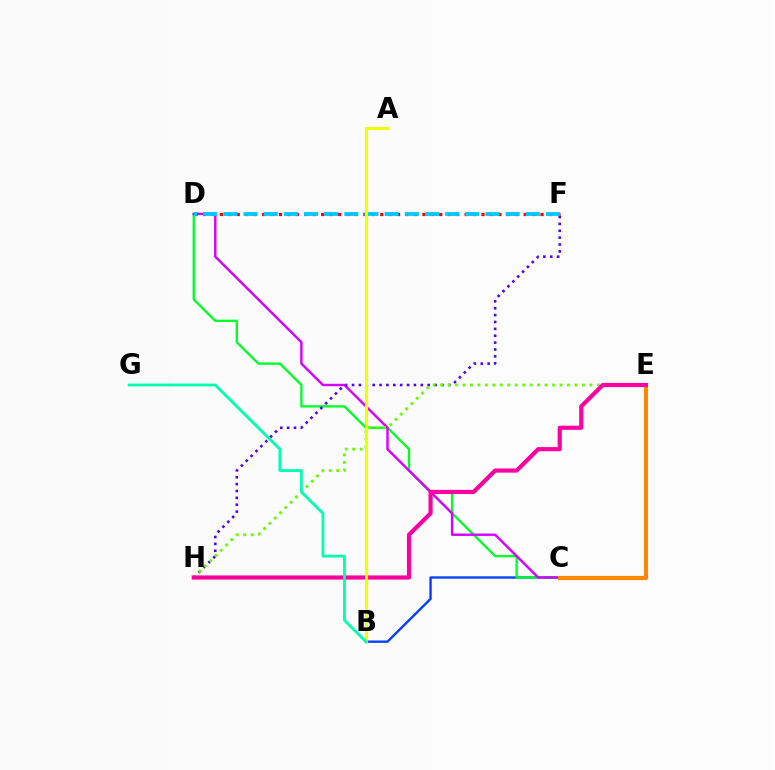{('B', 'C'): [{'color': '#003fff', 'line_style': 'solid', 'thickness': 1.7}], ('C', 'D'): [{'color': '#00ff27', 'line_style': 'solid', 'thickness': 1.67}, {'color': '#d600ff', 'line_style': 'solid', 'thickness': 1.74}], ('F', 'H'): [{'color': '#4f00ff', 'line_style': 'dotted', 'thickness': 1.87}], ('E', 'H'): [{'color': '#66ff00', 'line_style': 'dotted', 'thickness': 2.03}, {'color': '#ff00a0', 'line_style': 'solid', 'thickness': 2.99}], ('D', 'F'): [{'color': '#ff0000', 'line_style': 'dotted', 'thickness': 2.29}, {'color': '#00c7ff', 'line_style': 'dashed', 'thickness': 2.74}], ('C', 'E'): [{'color': '#ff8800', 'line_style': 'solid', 'thickness': 2.98}], ('A', 'B'): [{'color': '#eeff00', 'line_style': 'solid', 'thickness': 2.23}], ('B', 'G'): [{'color': '#00ffaf', 'line_style': 'solid', 'thickness': 2.01}]}